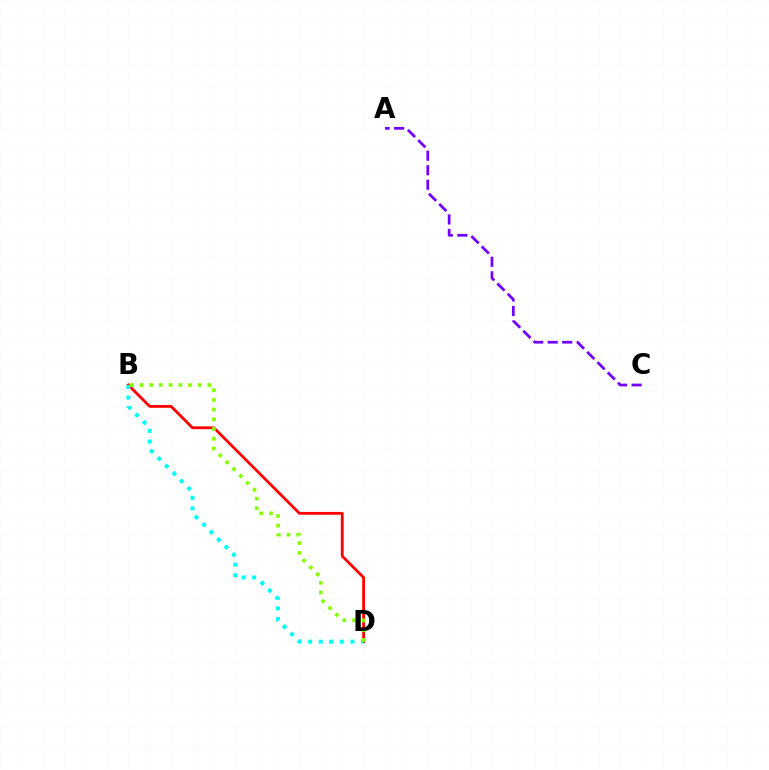{('B', 'D'): [{'color': '#ff0000', 'line_style': 'solid', 'thickness': 2.03}, {'color': '#00fff6', 'line_style': 'dotted', 'thickness': 2.87}, {'color': '#84ff00', 'line_style': 'dotted', 'thickness': 2.64}], ('A', 'C'): [{'color': '#7200ff', 'line_style': 'dashed', 'thickness': 1.97}]}